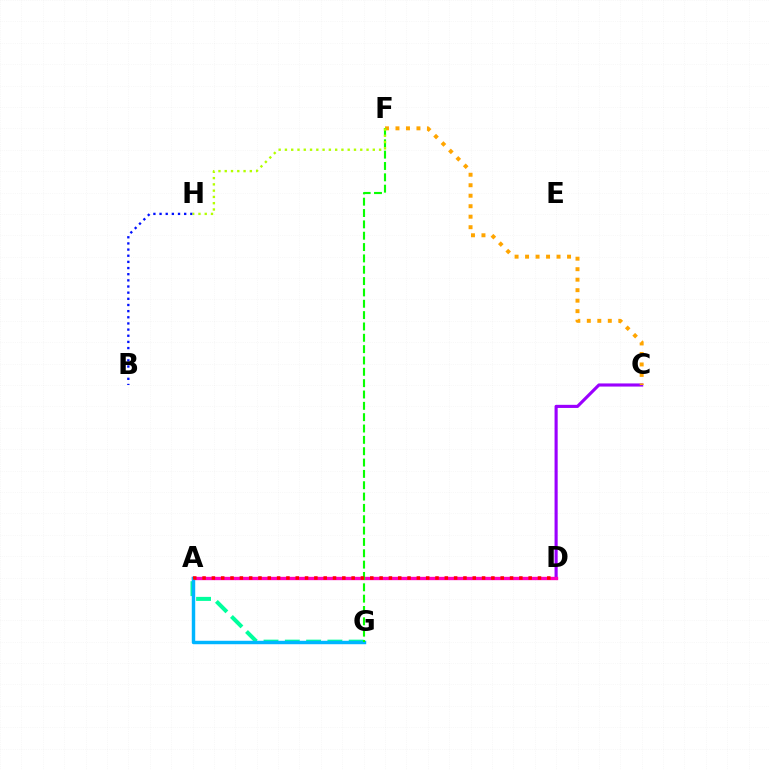{('C', 'D'): [{'color': '#9b00ff', 'line_style': 'solid', 'thickness': 2.25}], ('B', 'H'): [{'color': '#0010ff', 'line_style': 'dotted', 'thickness': 1.67}], ('A', 'G'): [{'color': '#00ff9d', 'line_style': 'dashed', 'thickness': 2.89}, {'color': '#00b5ff', 'line_style': 'solid', 'thickness': 2.47}], ('A', 'D'): [{'color': '#ff00bd', 'line_style': 'solid', 'thickness': 2.41}, {'color': '#ff0000', 'line_style': 'dotted', 'thickness': 2.53}], ('C', 'F'): [{'color': '#ffa500', 'line_style': 'dotted', 'thickness': 2.85}], ('F', 'G'): [{'color': '#08ff00', 'line_style': 'dashed', 'thickness': 1.54}], ('F', 'H'): [{'color': '#b3ff00', 'line_style': 'dotted', 'thickness': 1.71}]}